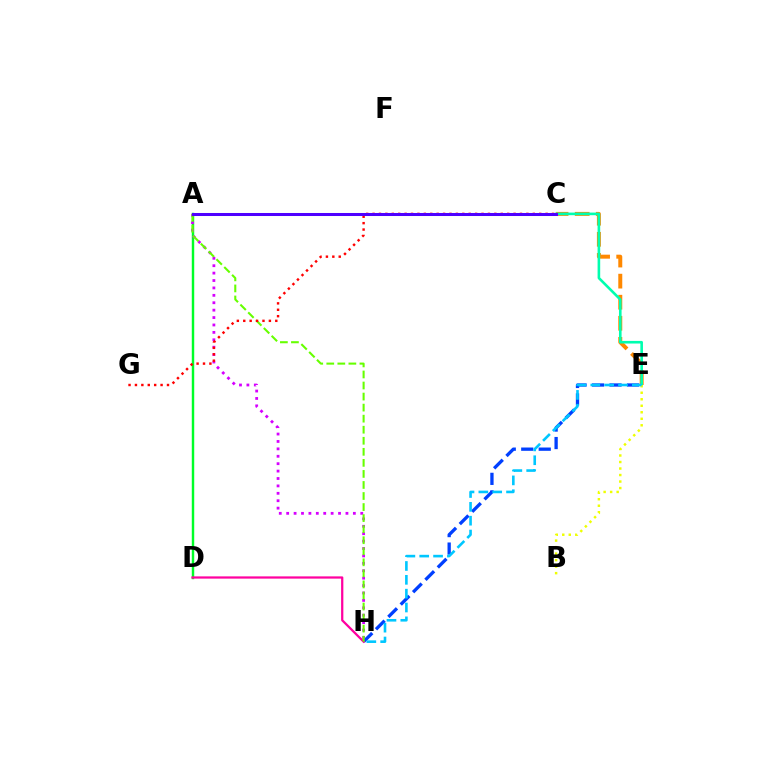{('A', 'D'): [{'color': '#00ff27', 'line_style': 'solid', 'thickness': 1.75}], ('E', 'H'): [{'color': '#003fff', 'line_style': 'dashed', 'thickness': 2.38}, {'color': '#00c7ff', 'line_style': 'dashed', 'thickness': 1.88}], ('A', 'H'): [{'color': '#d600ff', 'line_style': 'dotted', 'thickness': 2.01}, {'color': '#66ff00', 'line_style': 'dashed', 'thickness': 1.5}], ('D', 'H'): [{'color': '#ff00a0', 'line_style': 'solid', 'thickness': 1.62}], ('C', 'E'): [{'color': '#ff8800', 'line_style': 'dashed', 'thickness': 2.86}, {'color': '#00ffaf', 'line_style': 'solid', 'thickness': 1.88}], ('C', 'G'): [{'color': '#ff0000', 'line_style': 'dotted', 'thickness': 1.74}], ('B', 'E'): [{'color': '#eeff00', 'line_style': 'dotted', 'thickness': 1.77}], ('A', 'C'): [{'color': '#4f00ff', 'line_style': 'solid', 'thickness': 2.17}]}